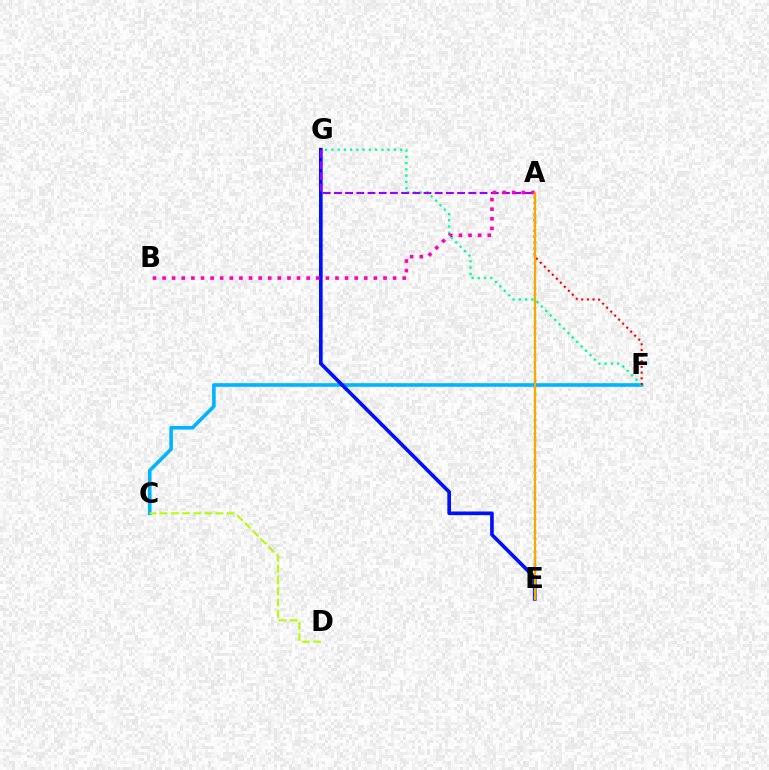{('C', 'F'): [{'color': '#00b5ff', 'line_style': 'solid', 'thickness': 2.61}], ('F', 'G'): [{'color': '#00ff9d', 'line_style': 'dotted', 'thickness': 1.7}], ('E', 'G'): [{'color': '#0010ff', 'line_style': 'solid', 'thickness': 2.64}], ('A', 'F'): [{'color': '#ff0000', 'line_style': 'dotted', 'thickness': 1.54}], ('A', 'E'): [{'color': '#08ff00', 'line_style': 'dotted', 'thickness': 1.79}, {'color': '#ffa500', 'line_style': 'solid', 'thickness': 1.58}], ('A', 'G'): [{'color': '#9b00ff', 'line_style': 'dashed', 'thickness': 1.52}], ('C', 'D'): [{'color': '#b3ff00', 'line_style': 'dashed', 'thickness': 1.52}], ('A', 'B'): [{'color': '#ff00bd', 'line_style': 'dotted', 'thickness': 2.61}]}